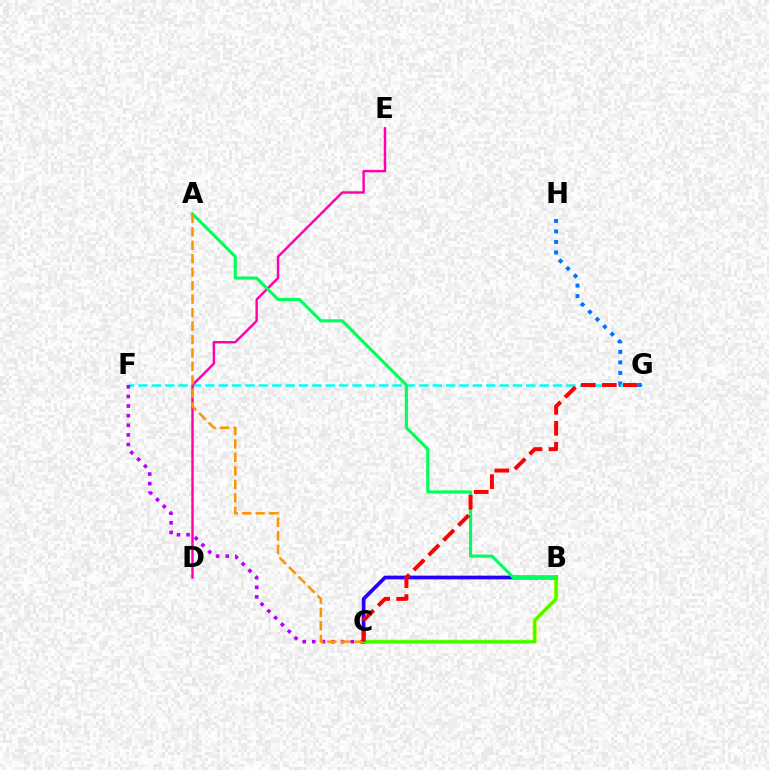{('B', 'C'): [{'color': '#d1ff00', 'line_style': 'solid', 'thickness': 2.98}, {'color': '#2500ff', 'line_style': 'solid', 'thickness': 2.67}, {'color': '#3dff00', 'line_style': 'solid', 'thickness': 2.07}], ('F', 'G'): [{'color': '#00fff6', 'line_style': 'dashed', 'thickness': 1.82}], ('D', 'E'): [{'color': '#ff00ac', 'line_style': 'solid', 'thickness': 1.75}], ('A', 'B'): [{'color': '#00ff5c', 'line_style': 'solid', 'thickness': 2.24}], ('G', 'H'): [{'color': '#0074ff', 'line_style': 'dotted', 'thickness': 2.85}], ('C', 'F'): [{'color': '#b900ff', 'line_style': 'dotted', 'thickness': 2.61}], ('A', 'C'): [{'color': '#ff9400', 'line_style': 'dashed', 'thickness': 1.83}], ('C', 'G'): [{'color': '#ff0000', 'line_style': 'dashed', 'thickness': 2.85}]}